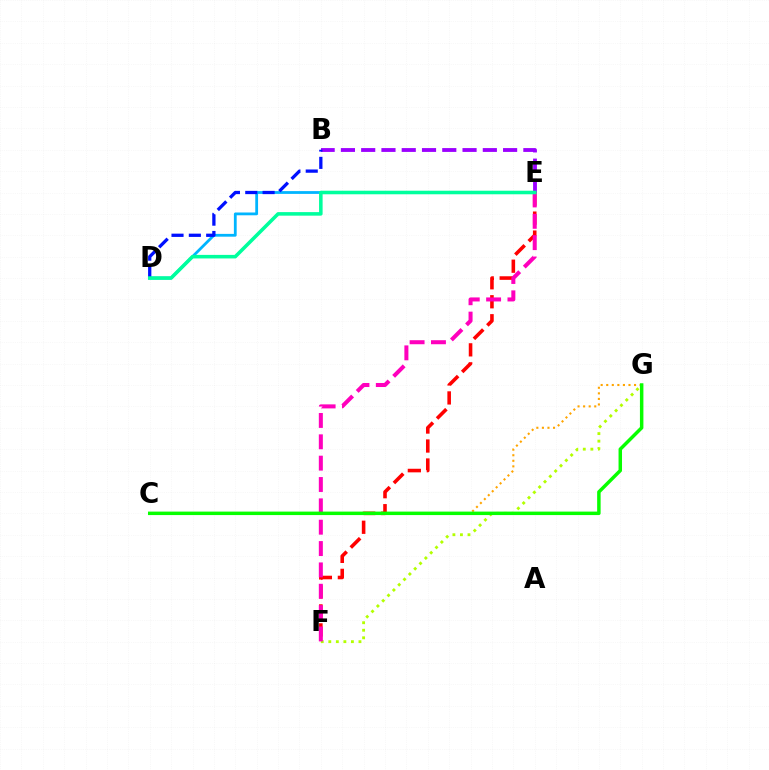{('B', 'E'): [{'color': '#9b00ff', 'line_style': 'dashed', 'thickness': 2.75}], ('E', 'F'): [{'color': '#ff0000', 'line_style': 'dashed', 'thickness': 2.58}, {'color': '#ff00bd', 'line_style': 'dashed', 'thickness': 2.9}], ('D', 'E'): [{'color': '#00b5ff', 'line_style': 'solid', 'thickness': 2.01}, {'color': '#00ff9d', 'line_style': 'solid', 'thickness': 2.56}], ('F', 'G'): [{'color': '#b3ff00', 'line_style': 'dotted', 'thickness': 2.05}], ('B', 'D'): [{'color': '#0010ff', 'line_style': 'dashed', 'thickness': 2.35}], ('C', 'G'): [{'color': '#ffa500', 'line_style': 'dotted', 'thickness': 1.51}, {'color': '#08ff00', 'line_style': 'solid', 'thickness': 2.5}]}